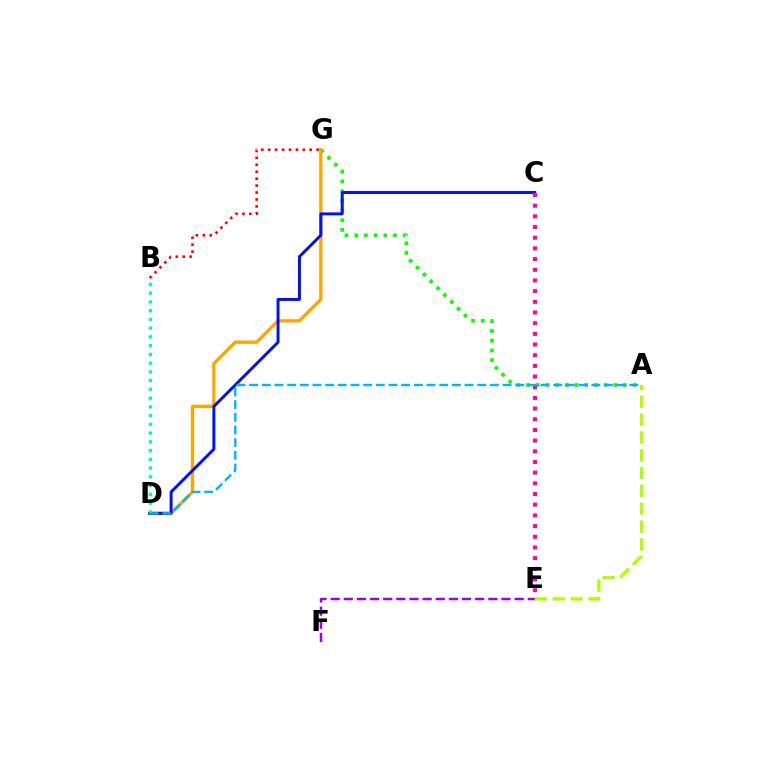{('B', 'G'): [{'color': '#ff0000', 'line_style': 'dotted', 'thickness': 1.88}], ('A', 'G'): [{'color': '#08ff00', 'line_style': 'dotted', 'thickness': 2.63}], ('E', 'F'): [{'color': '#9b00ff', 'line_style': 'dashed', 'thickness': 1.79}], ('A', 'E'): [{'color': '#b3ff00', 'line_style': 'dashed', 'thickness': 2.42}], ('D', 'G'): [{'color': '#ffa500', 'line_style': 'solid', 'thickness': 2.39}], ('C', 'D'): [{'color': '#0010ff', 'line_style': 'solid', 'thickness': 2.13}], ('B', 'D'): [{'color': '#00ff9d', 'line_style': 'dotted', 'thickness': 2.38}], ('C', 'E'): [{'color': '#ff00bd', 'line_style': 'dotted', 'thickness': 2.9}], ('A', 'D'): [{'color': '#00b5ff', 'line_style': 'dashed', 'thickness': 1.72}]}